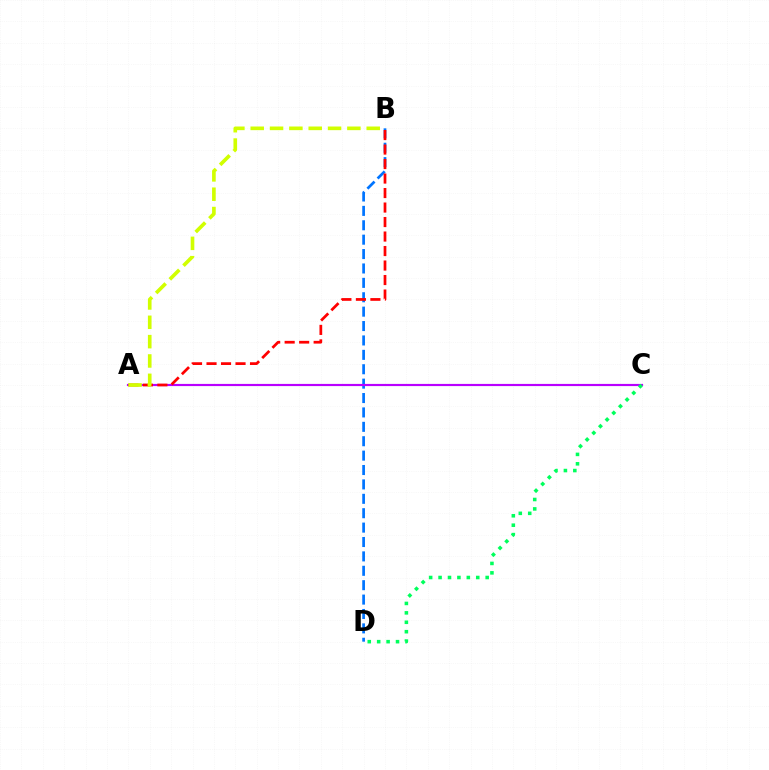{('B', 'D'): [{'color': '#0074ff', 'line_style': 'dashed', 'thickness': 1.96}], ('A', 'C'): [{'color': '#b900ff', 'line_style': 'solid', 'thickness': 1.57}], ('C', 'D'): [{'color': '#00ff5c', 'line_style': 'dotted', 'thickness': 2.56}], ('A', 'B'): [{'color': '#ff0000', 'line_style': 'dashed', 'thickness': 1.97}, {'color': '#d1ff00', 'line_style': 'dashed', 'thickness': 2.63}]}